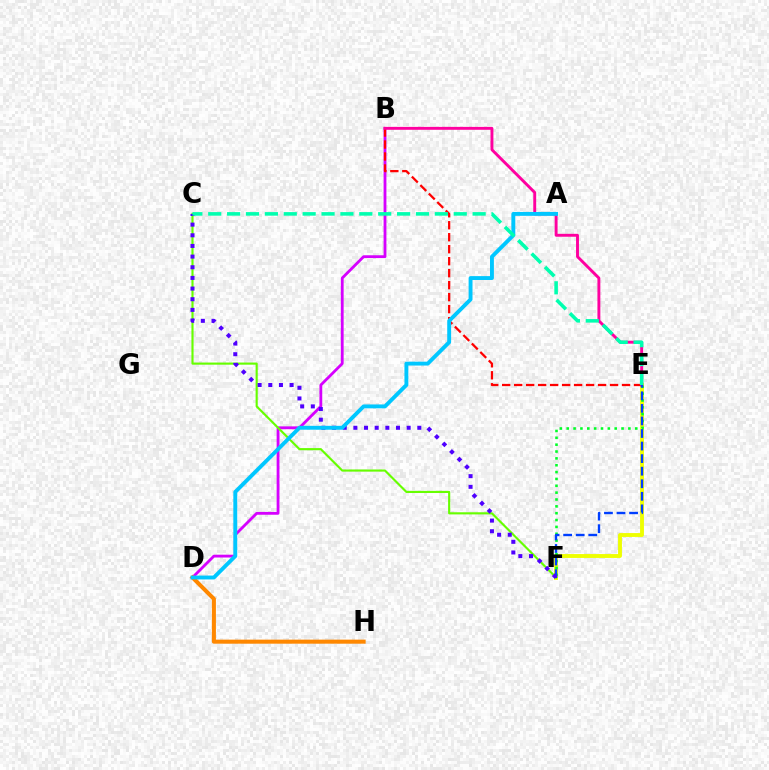{('B', 'D'): [{'color': '#d600ff', 'line_style': 'solid', 'thickness': 2.03}], ('E', 'F'): [{'color': '#eeff00', 'line_style': 'solid', 'thickness': 2.78}, {'color': '#00ff27', 'line_style': 'dotted', 'thickness': 1.86}, {'color': '#003fff', 'line_style': 'dashed', 'thickness': 1.71}], ('D', 'H'): [{'color': '#ff8800', 'line_style': 'solid', 'thickness': 2.92}], ('C', 'F'): [{'color': '#66ff00', 'line_style': 'solid', 'thickness': 1.54}, {'color': '#4f00ff', 'line_style': 'dotted', 'thickness': 2.89}], ('B', 'E'): [{'color': '#ff0000', 'line_style': 'dashed', 'thickness': 1.63}, {'color': '#ff00a0', 'line_style': 'solid', 'thickness': 2.09}], ('A', 'D'): [{'color': '#00c7ff', 'line_style': 'solid', 'thickness': 2.8}], ('C', 'E'): [{'color': '#00ffaf', 'line_style': 'dashed', 'thickness': 2.57}]}